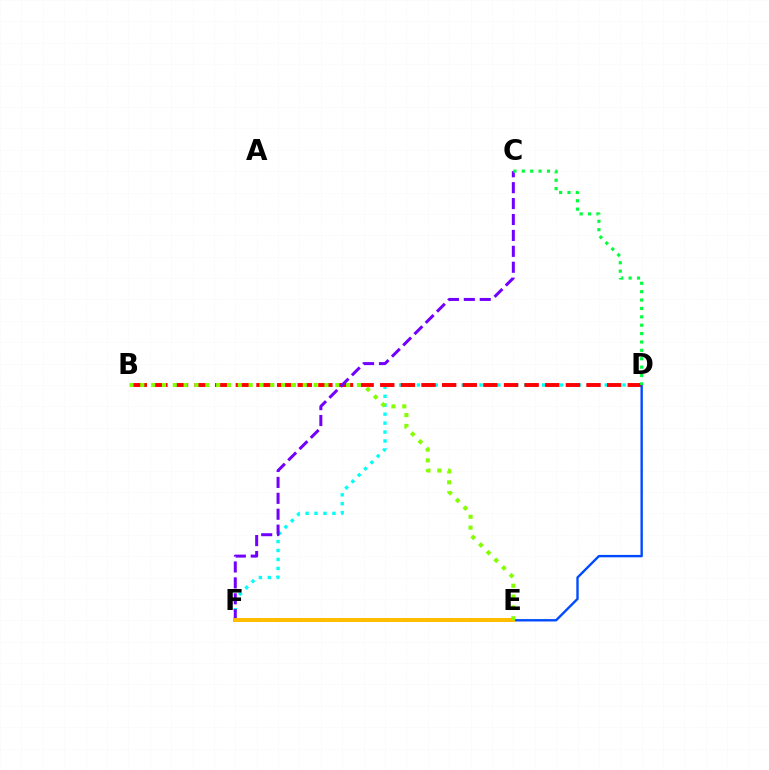{('D', 'F'): [{'color': '#00fff6', 'line_style': 'dotted', 'thickness': 2.43}], ('B', 'D'): [{'color': '#ff0000', 'line_style': 'dashed', 'thickness': 2.8}], ('E', 'F'): [{'color': '#ff00cf', 'line_style': 'solid', 'thickness': 2.67}, {'color': '#ffbd00', 'line_style': 'solid', 'thickness': 2.86}], ('D', 'E'): [{'color': '#004bff', 'line_style': 'solid', 'thickness': 1.72}], ('C', 'F'): [{'color': '#7200ff', 'line_style': 'dashed', 'thickness': 2.16}], ('B', 'E'): [{'color': '#84ff00', 'line_style': 'dotted', 'thickness': 2.94}], ('C', 'D'): [{'color': '#00ff39', 'line_style': 'dotted', 'thickness': 2.28}]}